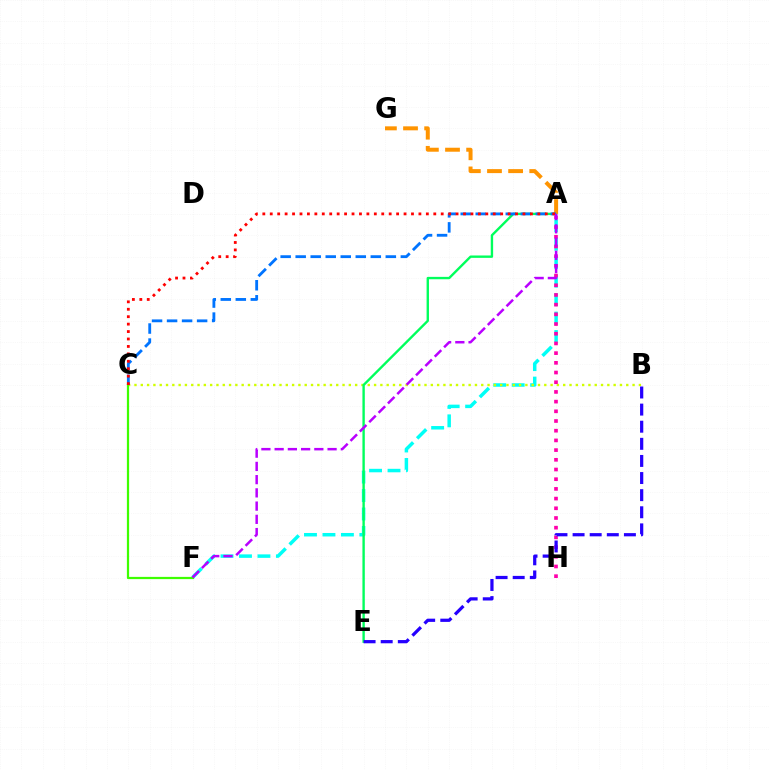{('A', 'F'): [{'color': '#00fff6', 'line_style': 'dashed', 'thickness': 2.51}, {'color': '#b900ff', 'line_style': 'dashed', 'thickness': 1.8}], ('B', 'C'): [{'color': '#d1ff00', 'line_style': 'dotted', 'thickness': 1.71}], ('A', 'E'): [{'color': '#00ff5c', 'line_style': 'solid', 'thickness': 1.71}], ('A', 'G'): [{'color': '#ff9400', 'line_style': 'dashed', 'thickness': 2.87}], ('A', 'C'): [{'color': '#0074ff', 'line_style': 'dashed', 'thickness': 2.04}, {'color': '#ff0000', 'line_style': 'dotted', 'thickness': 2.02}], ('C', 'F'): [{'color': '#3dff00', 'line_style': 'solid', 'thickness': 1.61}], ('A', 'H'): [{'color': '#ff00ac', 'line_style': 'dotted', 'thickness': 2.63}], ('B', 'E'): [{'color': '#2500ff', 'line_style': 'dashed', 'thickness': 2.32}]}